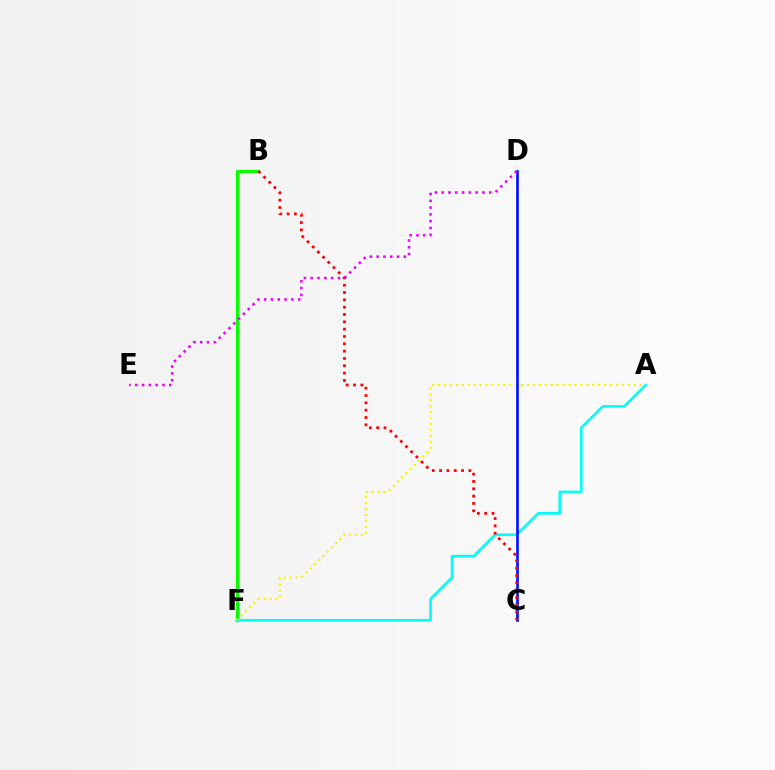{('B', 'F'): [{'color': '#08ff00', 'line_style': 'solid', 'thickness': 2.34}], ('A', 'F'): [{'color': '#00fff6', 'line_style': 'solid', 'thickness': 1.91}, {'color': '#fcf500', 'line_style': 'dotted', 'thickness': 1.61}], ('C', 'D'): [{'color': '#0010ff', 'line_style': 'solid', 'thickness': 1.93}], ('B', 'C'): [{'color': '#ff0000', 'line_style': 'dotted', 'thickness': 1.99}], ('D', 'E'): [{'color': '#ee00ff', 'line_style': 'dotted', 'thickness': 1.85}]}